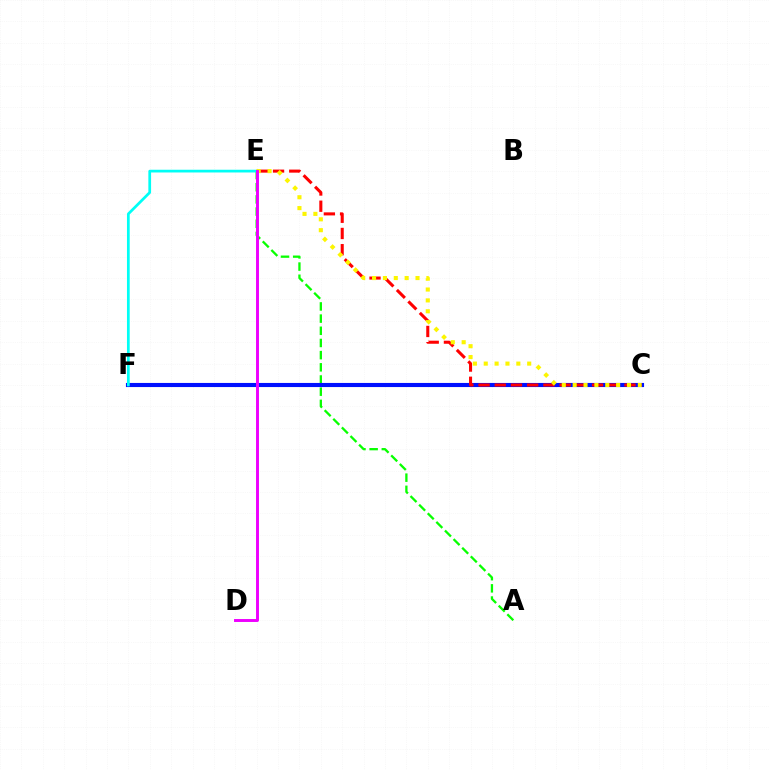{('A', 'E'): [{'color': '#08ff00', 'line_style': 'dashed', 'thickness': 1.65}], ('C', 'F'): [{'color': '#0010ff', 'line_style': 'solid', 'thickness': 2.96}], ('E', 'F'): [{'color': '#00fff6', 'line_style': 'solid', 'thickness': 1.97}], ('C', 'E'): [{'color': '#ff0000', 'line_style': 'dashed', 'thickness': 2.2}, {'color': '#fcf500', 'line_style': 'dotted', 'thickness': 2.95}], ('D', 'E'): [{'color': '#ee00ff', 'line_style': 'solid', 'thickness': 2.11}]}